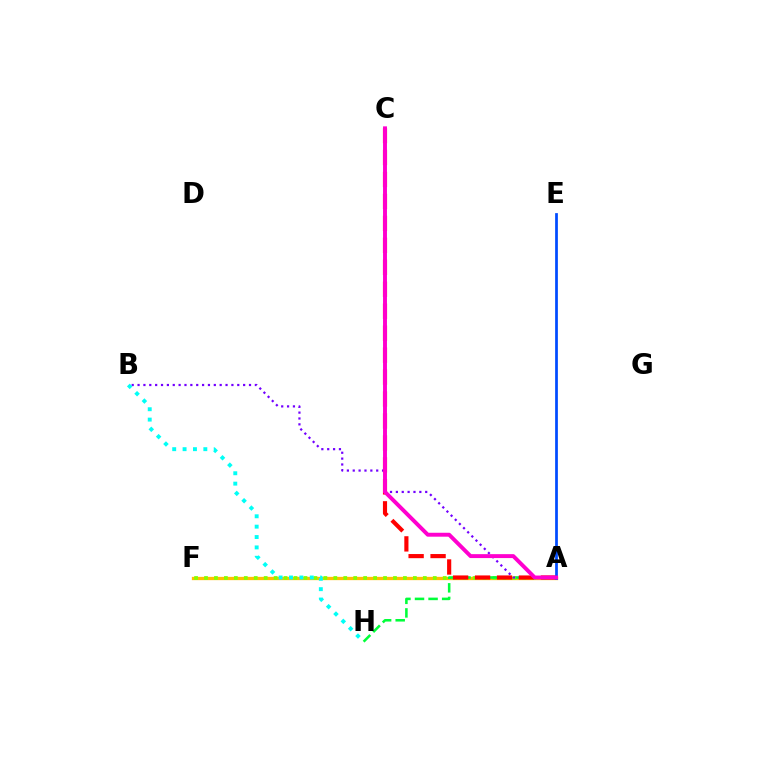{('A', 'F'): [{'color': '#ffbd00', 'line_style': 'solid', 'thickness': 2.37}, {'color': '#84ff00', 'line_style': 'dotted', 'thickness': 2.7}], ('A', 'H'): [{'color': '#00ff39', 'line_style': 'dashed', 'thickness': 1.84}], ('A', 'B'): [{'color': '#7200ff', 'line_style': 'dotted', 'thickness': 1.59}], ('A', 'C'): [{'color': '#ff0000', 'line_style': 'dashed', 'thickness': 2.98}, {'color': '#ff00cf', 'line_style': 'solid', 'thickness': 2.83}], ('A', 'E'): [{'color': '#004bff', 'line_style': 'solid', 'thickness': 1.97}], ('B', 'H'): [{'color': '#00fff6', 'line_style': 'dotted', 'thickness': 2.82}]}